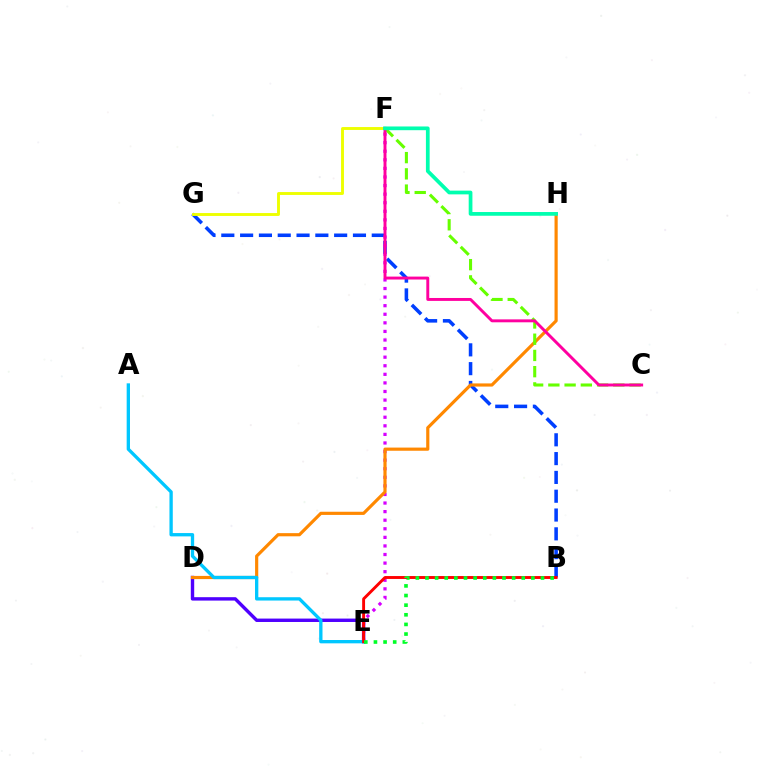{('D', 'E'): [{'color': '#4f00ff', 'line_style': 'solid', 'thickness': 2.45}], ('B', 'G'): [{'color': '#003fff', 'line_style': 'dashed', 'thickness': 2.55}], ('E', 'F'): [{'color': '#d600ff', 'line_style': 'dotted', 'thickness': 2.33}], ('D', 'H'): [{'color': '#ff8800', 'line_style': 'solid', 'thickness': 2.28}], ('C', 'F'): [{'color': '#66ff00', 'line_style': 'dashed', 'thickness': 2.21}, {'color': '#ff00a0', 'line_style': 'solid', 'thickness': 2.11}], ('A', 'E'): [{'color': '#00c7ff', 'line_style': 'solid', 'thickness': 2.39}], ('F', 'G'): [{'color': '#eeff00', 'line_style': 'solid', 'thickness': 2.09}], ('F', 'H'): [{'color': '#00ffaf', 'line_style': 'solid', 'thickness': 2.68}], ('B', 'E'): [{'color': '#ff0000', 'line_style': 'solid', 'thickness': 2.09}, {'color': '#00ff27', 'line_style': 'dotted', 'thickness': 2.62}]}